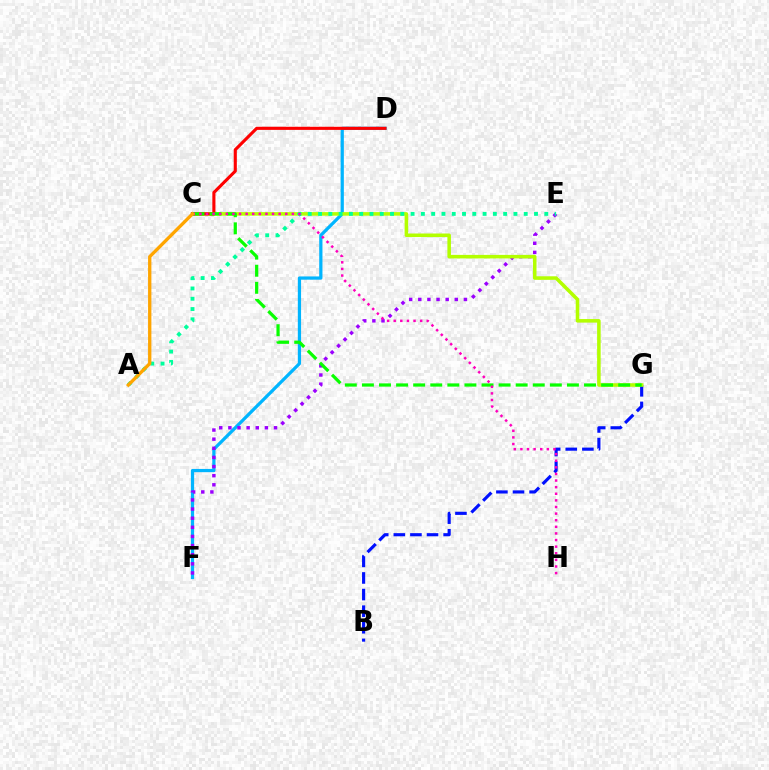{('B', 'G'): [{'color': '#0010ff', 'line_style': 'dashed', 'thickness': 2.26}], ('D', 'F'): [{'color': '#00b5ff', 'line_style': 'solid', 'thickness': 2.33}], ('E', 'F'): [{'color': '#9b00ff', 'line_style': 'dotted', 'thickness': 2.48}], ('C', 'G'): [{'color': '#b3ff00', 'line_style': 'solid', 'thickness': 2.56}, {'color': '#08ff00', 'line_style': 'dashed', 'thickness': 2.32}], ('C', 'D'): [{'color': '#ff0000', 'line_style': 'solid', 'thickness': 2.24}], ('A', 'E'): [{'color': '#00ff9d', 'line_style': 'dotted', 'thickness': 2.79}], ('C', 'H'): [{'color': '#ff00bd', 'line_style': 'dotted', 'thickness': 1.8}], ('A', 'C'): [{'color': '#ffa500', 'line_style': 'solid', 'thickness': 2.39}]}